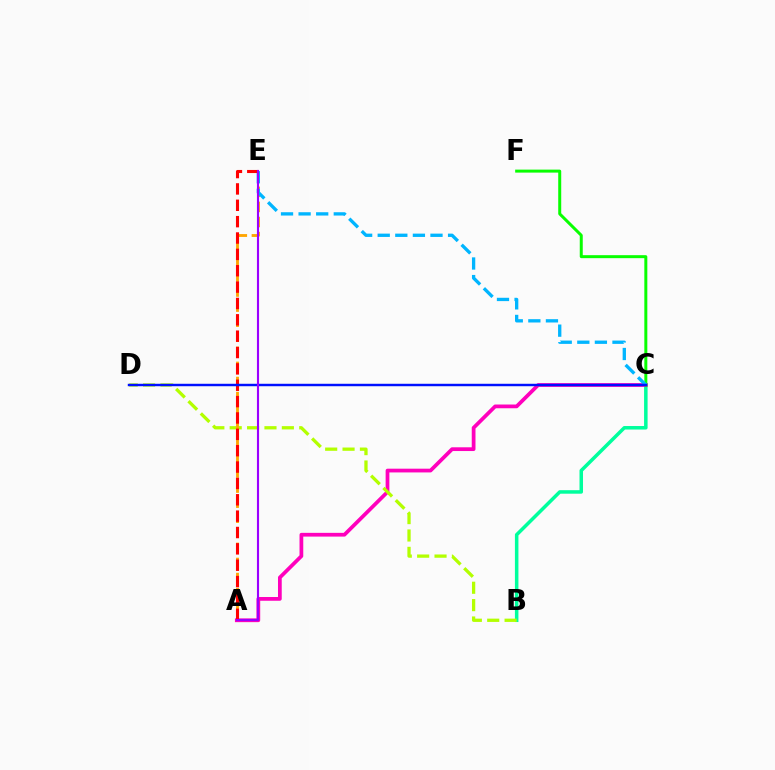{('B', 'C'): [{'color': '#00ff9d', 'line_style': 'solid', 'thickness': 2.53}], ('A', 'C'): [{'color': '#ff00bd', 'line_style': 'solid', 'thickness': 2.7}], ('B', 'D'): [{'color': '#b3ff00', 'line_style': 'dashed', 'thickness': 2.36}], ('C', 'F'): [{'color': '#08ff00', 'line_style': 'solid', 'thickness': 2.15}], ('A', 'E'): [{'color': '#ffa500', 'line_style': 'dashed', 'thickness': 2.05}, {'color': '#ff0000', 'line_style': 'dashed', 'thickness': 2.22}, {'color': '#9b00ff', 'line_style': 'solid', 'thickness': 1.53}], ('C', 'E'): [{'color': '#00b5ff', 'line_style': 'dashed', 'thickness': 2.39}], ('C', 'D'): [{'color': '#0010ff', 'line_style': 'solid', 'thickness': 1.76}]}